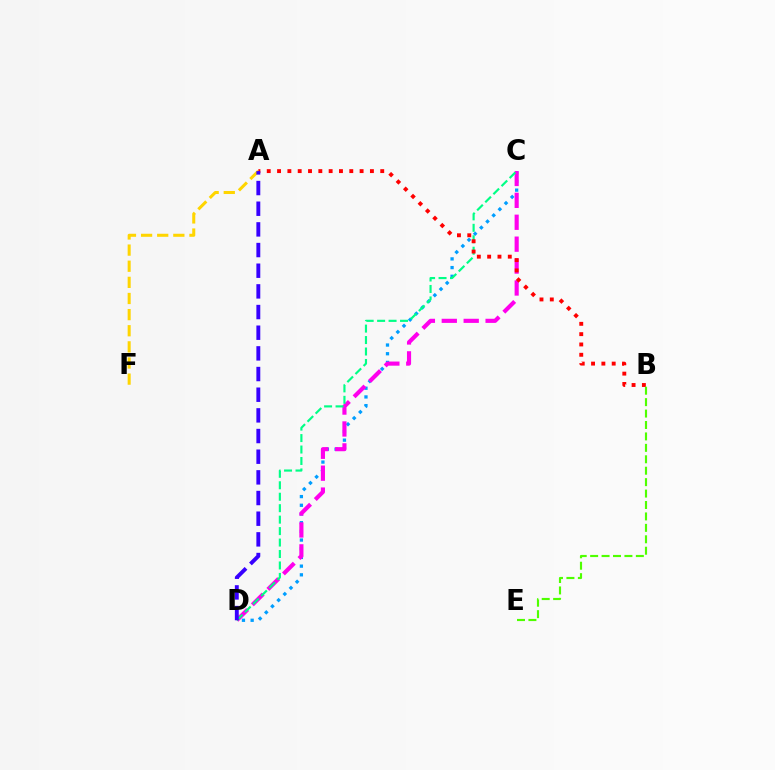{('C', 'D'): [{'color': '#009eff', 'line_style': 'dotted', 'thickness': 2.36}, {'color': '#ff00ed', 'line_style': 'dashed', 'thickness': 2.98}, {'color': '#00ff86', 'line_style': 'dashed', 'thickness': 1.56}], ('A', 'F'): [{'color': '#ffd500', 'line_style': 'dashed', 'thickness': 2.19}], ('A', 'B'): [{'color': '#ff0000', 'line_style': 'dotted', 'thickness': 2.8}], ('B', 'E'): [{'color': '#4fff00', 'line_style': 'dashed', 'thickness': 1.55}], ('A', 'D'): [{'color': '#3700ff', 'line_style': 'dashed', 'thickness': 2.81}]}